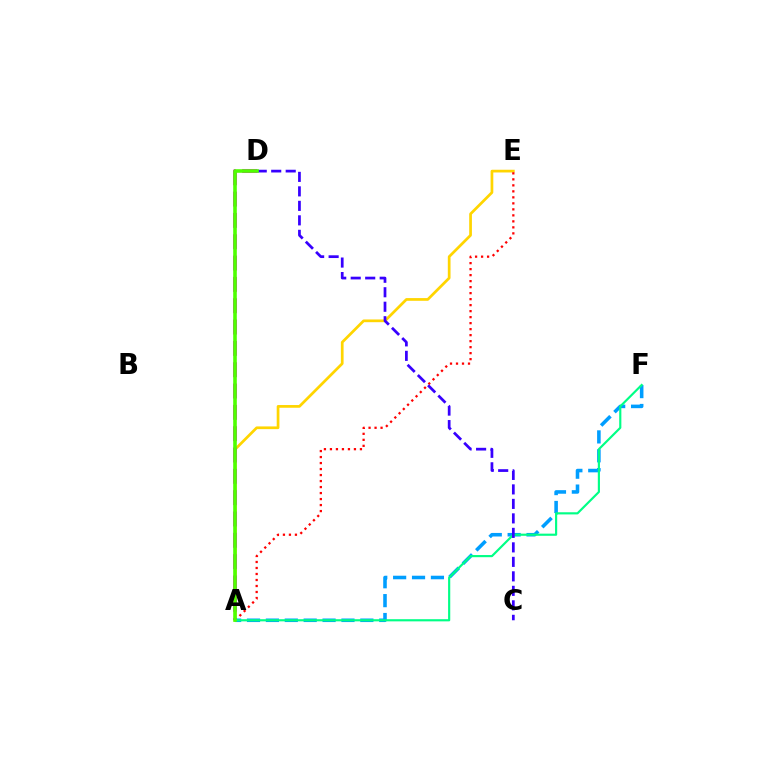{('A', 'E'): [{'color': '#ffd500', 'line_style': 'solid', 'thickness': 1.96}, {'color': '#ff0000', 'line_style': 'dotted', 'thickness': 1.63}], ('A', 'D'): [{'color': '#ff00ed', 'line_style': 'dashed', 'thickness': 2.9}, {'color': '#4fff00', 'line_style': 'solid', 'thickness': 2.59}], ('A', 'F'): [{'color': '#009eff', 'line_style': 'dashed', 'thickness': 2.57}, {'color': '#00ff86', 'line_style': 'solid', 'thickness': 1.56}], ('C', 'D'): [{'color': '#3700ff', 'line_style': 'dashed', 'thickness': 1.97}]}